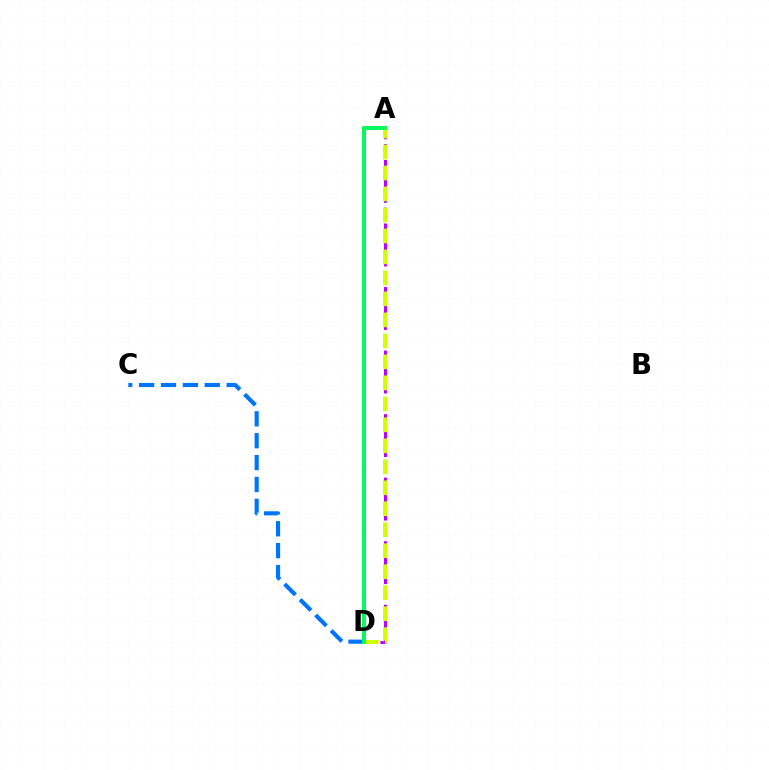{('A', 'D'): [{'color': '#b900ff', 'line_style': 'dashed', 'thickness': 2.16}, {'color': '#ff0000', 'line_style': 'solid', 'thickness': 2.61}, {'color': '#d1ff00', 'line_style': 'dashed', 'thickness': 2.85}, {'color': '#00ff5c', 'line_style': 'solid', 'thickness': 2.83}], ('C', 'D'): [{'color': '#0074ff', 'line_style': 'dashed', 'thickness': 2.97}]}